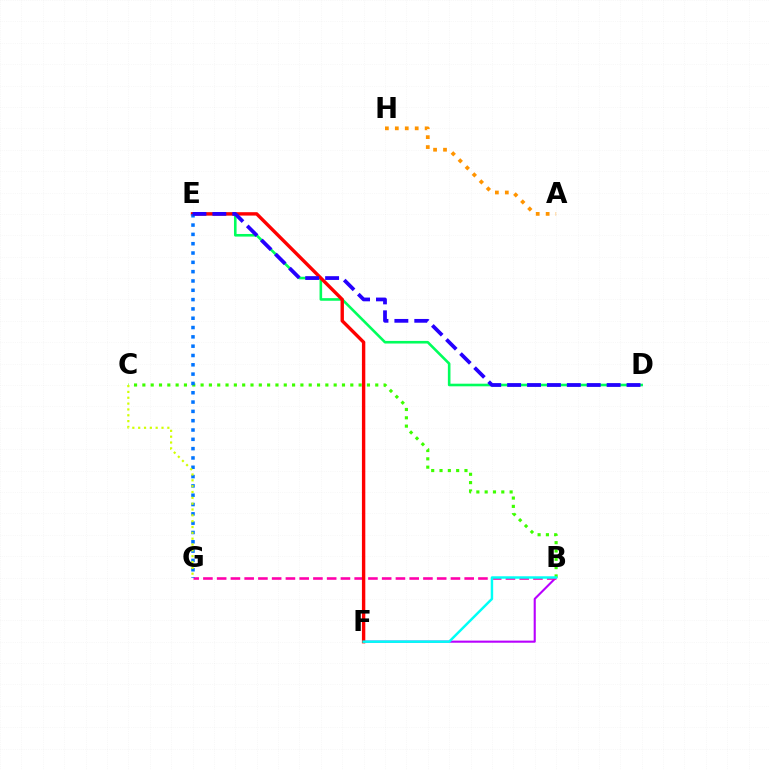{('D', 'E'): [{'color': '#00ff5c', 'line_style': 'solid', 'thickness': 1.88}, {'color': '#2500ff', 'line_style': 'dashed', 'thickness': 2.7}], ('B', 'F'): [{'color': '#b900ff', 'line_style': 'solid', 'thickness': 1.51}, {'color': '#00fff6', 'line_style': 'solid', 'thickness': 1.77}], ('B', 'G'): [{'color': '#ff00ac', 'line_style': 'dashed', 'thickness': 1.87}], ('E', 'F'): [{'color': '#ff0000', 'line_style': 'solid', 'thickness': 2.44}], ('B', 'C'): [{'color': '#3dff00', 'line_style': 'dotted', 'thickness': 2.26}], ('E', 'G'): [{'color': '#0074ff', 'line_style': 'dotted', 'thickness': 2.53}], ('A', 'H'): [{'color': '#ff9400', 'line_style': 'dotted', 'thickness': 2.7}], ('C', 'G'): [{'color': '#d1ff00', 'line_style': 'dotted', 'thickness': 1.59}]}